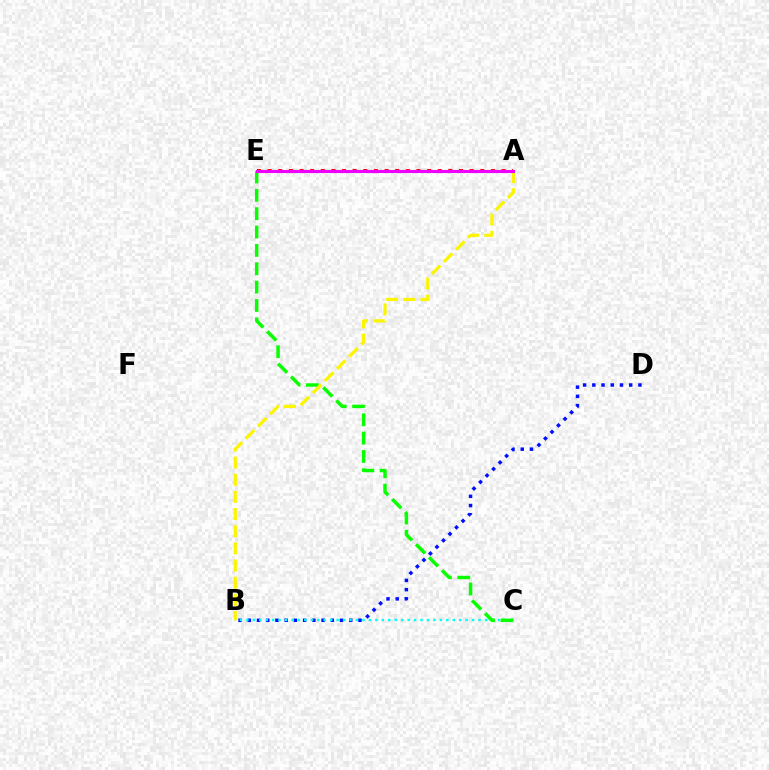{('B', 'D'): [{'color': '#0010ff', 'line_style': 'dotted', 'thickness': 2.51}], ('B', 'C'): [{'color': '#00fff6', 'line_style': 'dotted', 'thickness': 1.75}], ('C', 'E'): [{'color': '#08ff00', 'line_style': 'dashed', 'thickness': 2.49}], ('A', 'E'): [{'color': '#ff0000', 'line_style': 'dotted', 'thickness': 2.89}, {'color': '#ee00ff', 'line_style': 'solid', 'thickness': 2.22}], ('A', 'B'): [{'color': '#fcf500', 'line_style': 'dashed', 'thickness': 2.33}]}